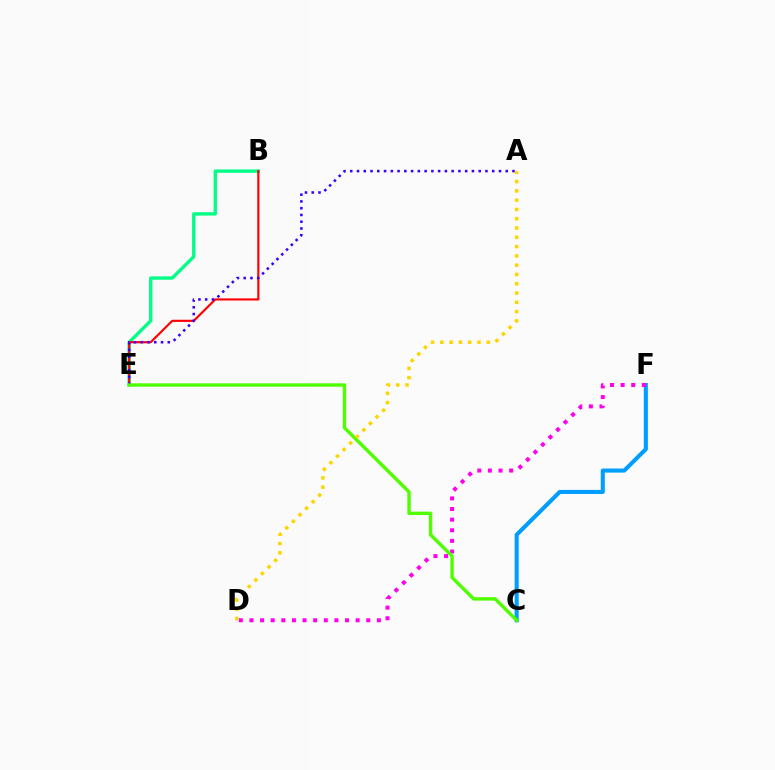{('C', 'F'): [{'color': '#009eff', 'line_style': 'solid', 'thickness': 2.93}], ('B', 'E'): [{'color': '#00ff86', 'line_style': 'solid', 'thickness': 2.41}, {'color': '#ff0000', 'line_style': 'solid', 'thickness': 1.55}], ('A', 'E'): [{'color': '#3700ff', 'line_style': 'dotted', 'thickness': 1.84}], ('D', 'F'): [{'color': '#ff00ed', 'line_style': 'dotted', 'thickness': 2.89}], ('C', 'E'): [{'color': '#4fff00', 'line_style': 'solid', 'thickness': 2.44}], ('A', 'D'): [{'color': '#ffd500', 'line_style': 'dotted', 'thickness': 2.52}]}